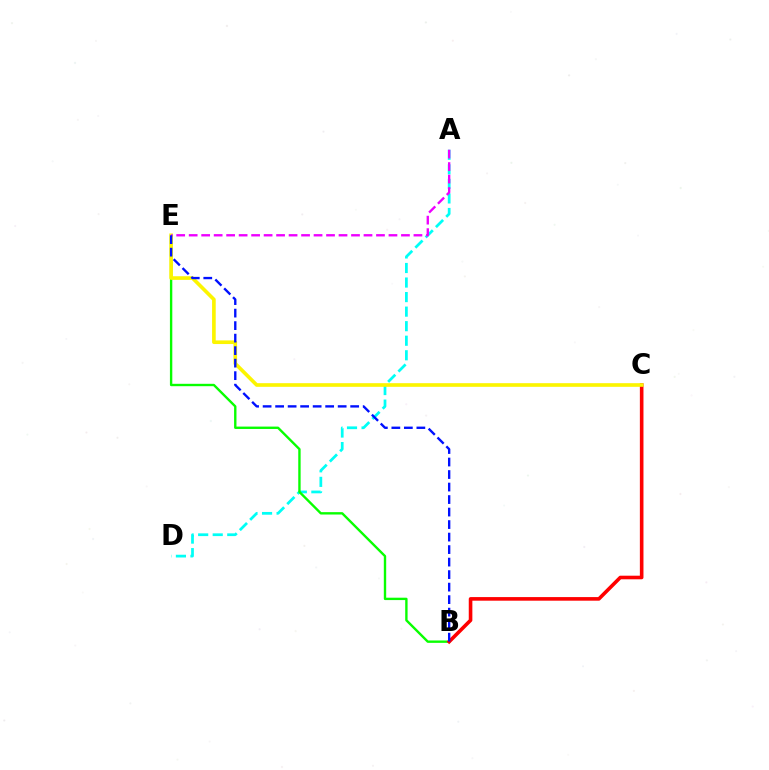{('A', 'D'): [{'color': '#00fff6', 'line_style': 'dashed', 'thickness': 1.98}], ('B', 'E'): [{'color': '#08ff00', 'line_style': 'solid', 'thickness': 1.71}, {'color': '#0010ff', 'line_style': 'dashed', 'thickness': 1.7}], ('B', 'C'): [{'color': '#ff0000', 'line_style': 'solid', 'thickness': 2.59}], ('C', 'E'): [{'color': '#fcf500', 'line_style': 'solid', 'thickness': 2.62}], ('A', 'E'): [{'color': '#ee00ff', 'line_style': 'dashed', 'thickness': 1.7}]}